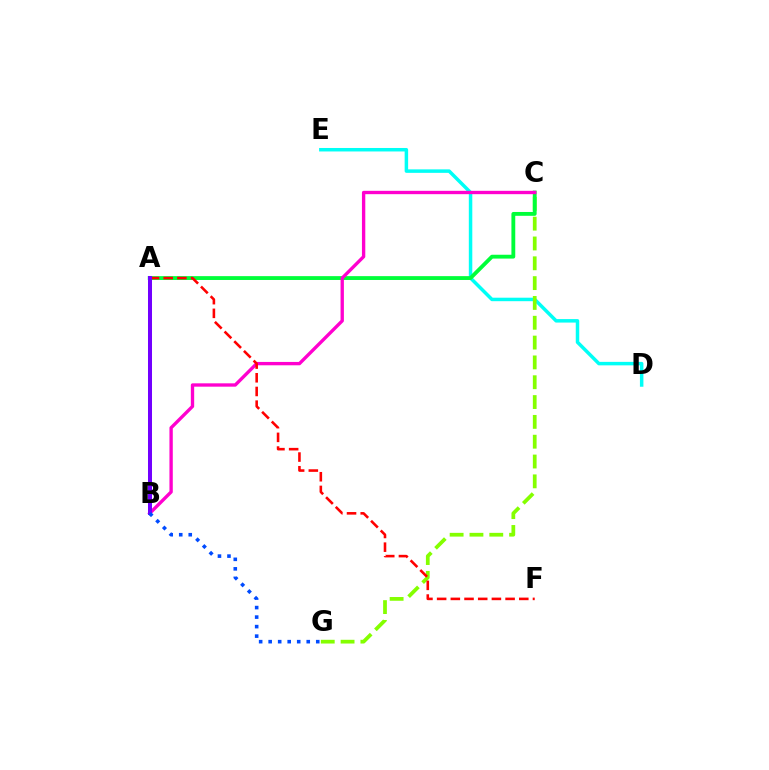{('D', 'E'): [{'color': '#00fff6', 'line_style': 'solid', 'thickness': 2.51}], ('C', 'G'): [{'color': '#84ff00', 'line_style': 'dashed', 'thickness': 2.69}], ('A', 'C'): [{'color': '#00ff39', 'line_style': 'solid', 'thickness': 2.76}], ('B', 'C'): [{'color': '#ff00cf', 'line_style': 'solid', 'thickness': 2.41}], ('A', 'F'): [{'color': '#ff0000', 'line_style': 'dashed', 'thickness': 1.86}], ('A', 'B'): [{'color': '#ffbd00', 'line_style': 'dashed', 'thickness': 2.14}, {'color': '#7200ff', 'line_style': 'solid', 'thickness': 2.89}], ('B', 'G'): [{'color': '#004bff', 'line_style': 'dotted', 'thickness': 2.59}]}